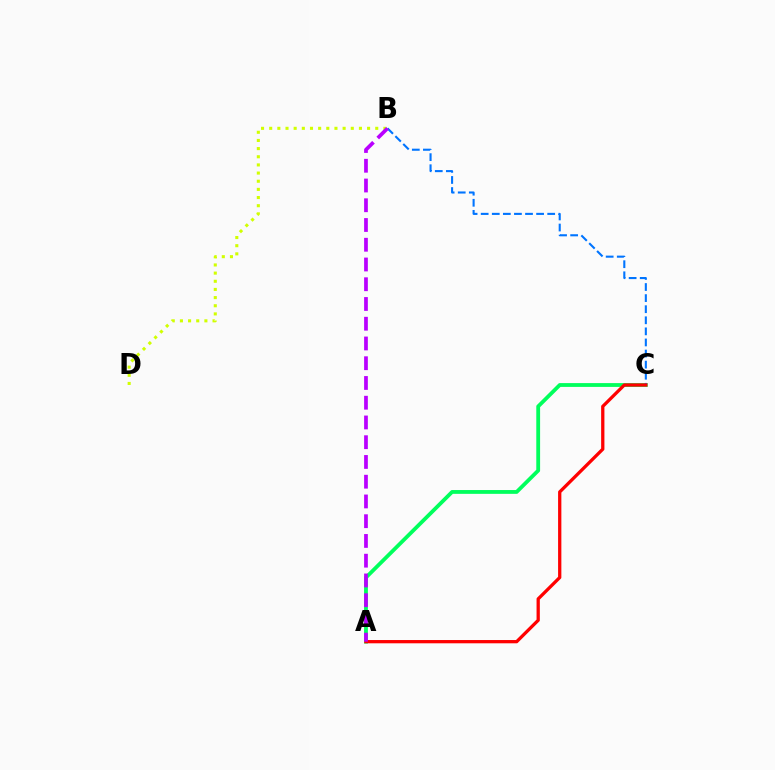{('B', 'D'): [{'color': '#d1ff00', 'line_style': 'dotted', 'thickness': 2.22}], ('A', 'C'): [{'color': '#00ff5c', 'line_style': 'solid', 'thickness': 2.74}, {'color': '#ff0000', 'line_style': 'solid', 'thickness': 2.36}], ('B', 'C'): [{'color': '#0074ff', 'line_style': 'dashed', 'thickness': 1.51}], ('A', 'B'): [{'color': '#b900ff', 'line_style': 'dashed', 'thickness': 2.68}]}